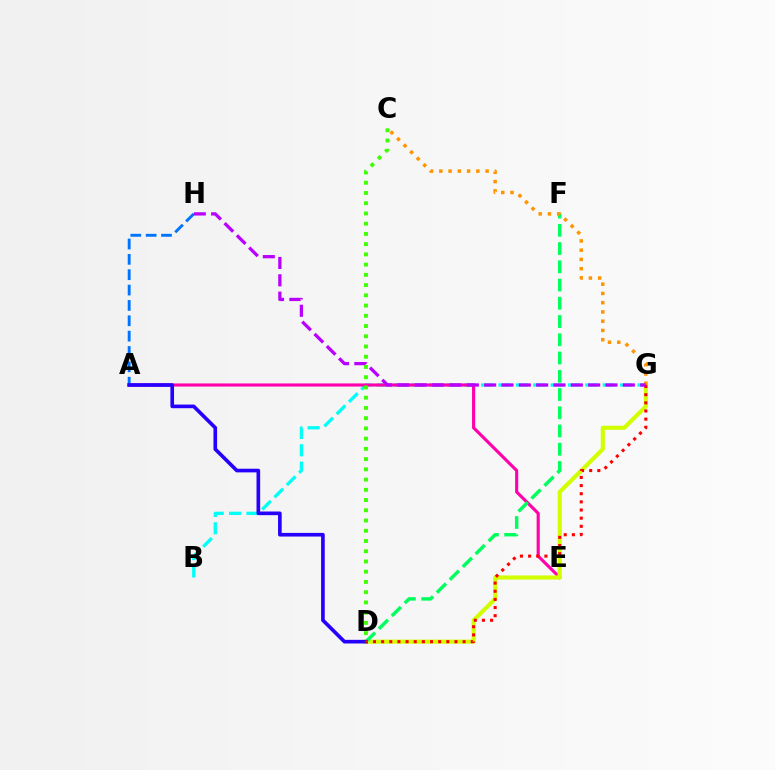{('B', 'G'): [{'color': '#00fff6', 'line_style': 'dashed', 'thickness': 2.36}], ('A', 'E'): [{'color': '#ff00ac', 'line_style': 'solid', 'thickness': 2.25}], ('D', 'G'): [{'color': '#d1ff00', 'line_style': 'solid', 'thickness': 2.95}, {'color': '#ff0000', 'line_style': 'dotted', 'thickness': 2.21}], ('A', 'H'): [{'color': '#0074ff', 'line_style': 'dashed', 'thickness': 2.09}], ('D', 'F'): [{'color': '#00ff5c', 'line_style': 'dashed', 'thickness': 2.48}], ('C', 'G'): [{'color': '#ff9400', 'line_style': 'dotted', 'thickness': 2.51}], ('A', 'D'): [{'color': '#2500ff', 'line_style': 'solid', 'thickness': 2.62}], ('G', 'H'): [{'color': '#b900ff', 'line_style': 'dashed', 'thickness': 2.35}], ('C', 'D'): [{'color': '#3dff00', 'line_style': 'dotted', 'thickness': 2.78}]}